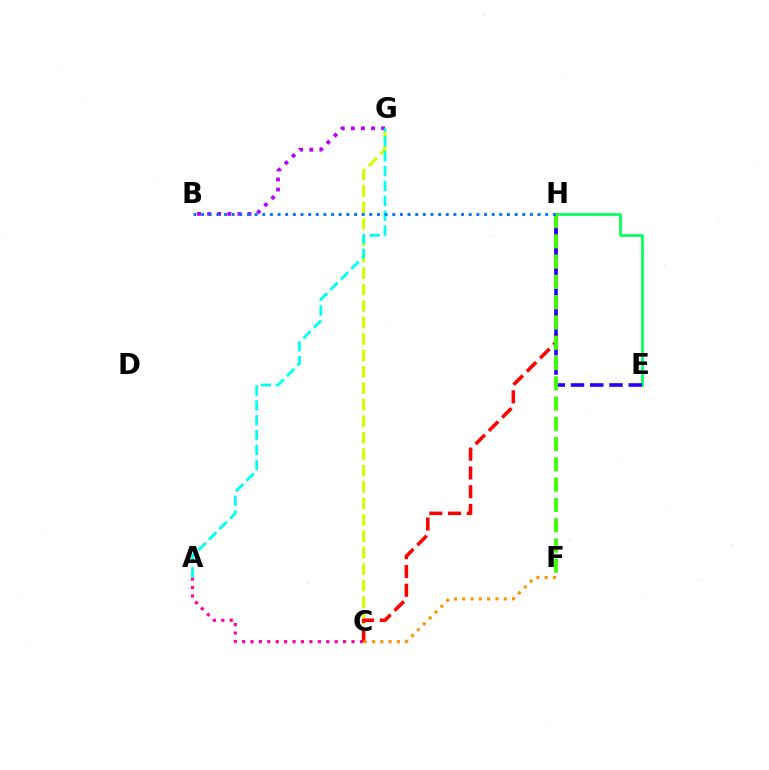{('E', 'H'): [{'color': '#00ff5c', 'line_style': 'solid', 'thickness': 1.95}, {'color': '#2500ff', 'line_style': 'dashed', 'thickness': 2.62}], ('C', 'G'): [{'color': '#d1ff00', 'line_style': 'dashed', 'thickness': 2.23}], ('A', 'C'): [{'color': '#ff00ac', 'line_style': 'dotted', 'thickness': 2.29}], ('C', 'H'): [{'color': '#ff0000', 'line_style': 'dashed', 'thickness': 2.55}], ('F', 'H'): [{'color': '#3dff00', 'line_style': 'dashed', 'thickness': 2.75}], ('C', 'F'): [{'color': '#ff9400', 'line_style': 'dotted', 'thickness': 2.26}], ('B', 'G'): [{'color': '#b900ff', 'line_style': 'dotted', 'thickness': 2.74}], ('A', 'G'): [{'color': '#00fff6', 'line_style': 'dashed', 'thickness': 2.02}], ('B', 'H'): [{'color': '#0074ff', 'line_style': 'dotted', 'thickness': 2.08}]}